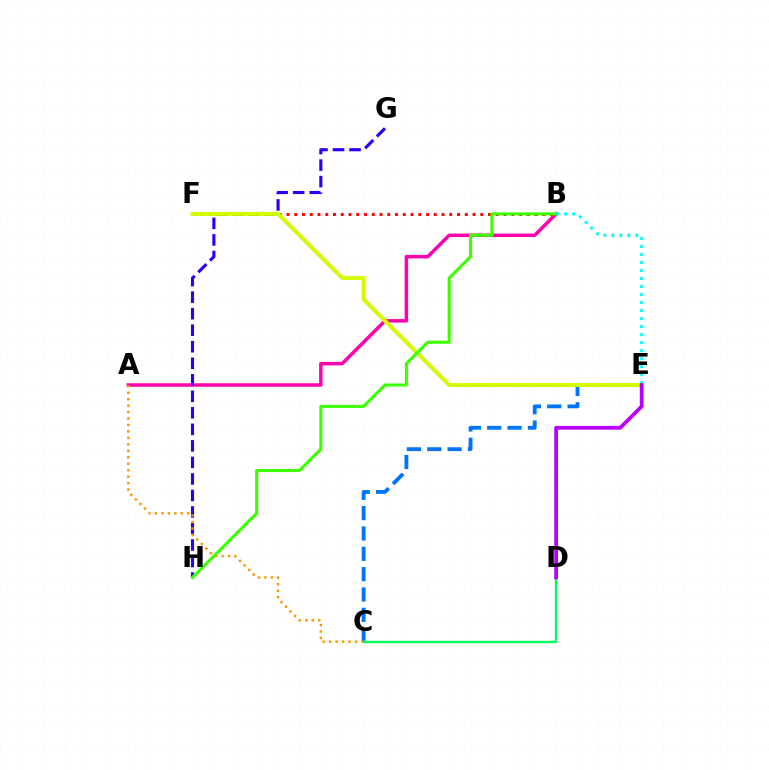{('A', 'B'): [{'color': '#ff00ac', 'line_style': 'solid', 'thickness': 2.51}], ('B', 'F'): [{'color': '#ff0000', 'line_style': 'dotted', 'thickness': 2.11}], ('G', 'H'): [{'color': '#2500ff', 'line_style': 'dashed', 'thickness': 2.24}], ('C', 'E'): [{'color': '#0074ff', 'line_style': 'dashed', 'thickness': 2.76}], ('C', 'D'): [{'color': '#00ff5c', 'line_style': 'solid', 'thickness': 1.74}], ('E', 'F'): [{'color': '#d1ff00', 'line_style': 'solid', 'thickness': 2.86}], ('B', 'H'): [{'color': '#3dff00', 'line_style': 'solid', 'thickness': 2.23}], ('B', 'E'): [{'color': '#00fff6', 'line_style': 'dotted', 'thickness': 2.18}], ('A', 'C'): [{'color': '#ff9400', 'line_style': 'dotted', 'thickness': 1.76}], ('D', 'E'): [{'color': '#b900ff', 'line_style': 'solid', 'thickness': 2.71}]}